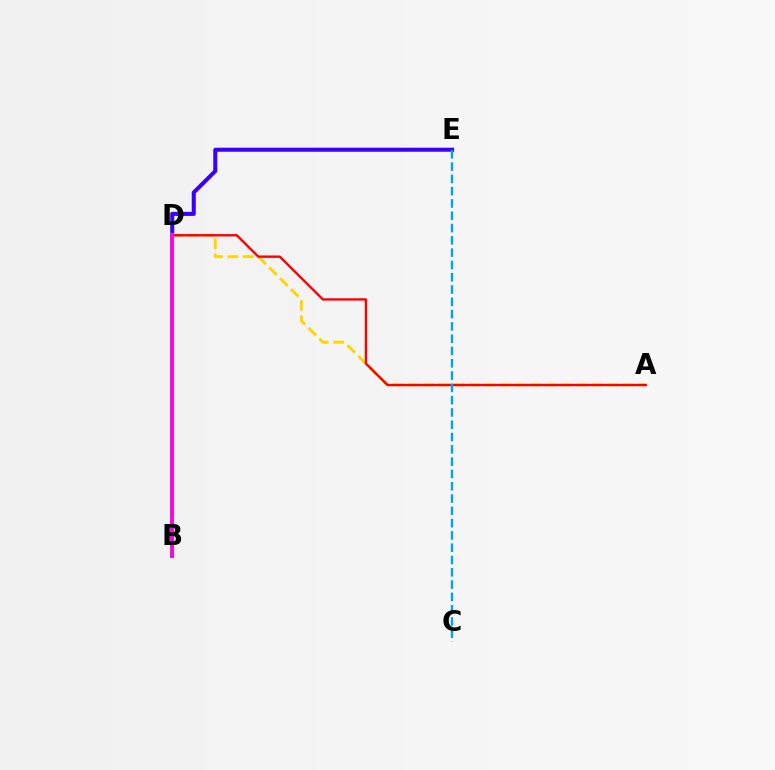{('D', 'E'): [{'color': '#3700ff', 'line_style': 'solid', 'thickness': 2.91}], ('A', 'D'): [{'color': '#ffd500', 'line_style': 'dashed', 'thickness': 2.09}, {'color': '#ff0000', 'line_style': 'solid', 'thickness': 1.7}], ('B', 'D'): [{'color': '#00ff86', 'line_style': 'solid', 'thickness': 1.58}, {'color': '#4fff00', 'line_style': 'solid', 'thickness': 2.98}, {'color': '#ff00ed', 'line_style': 'solid', 'thickness': 2.75}], ('C', 'E'): [{'color': '#009eff', 'line_style': 'dashed', 'thickness': 1.67}]}